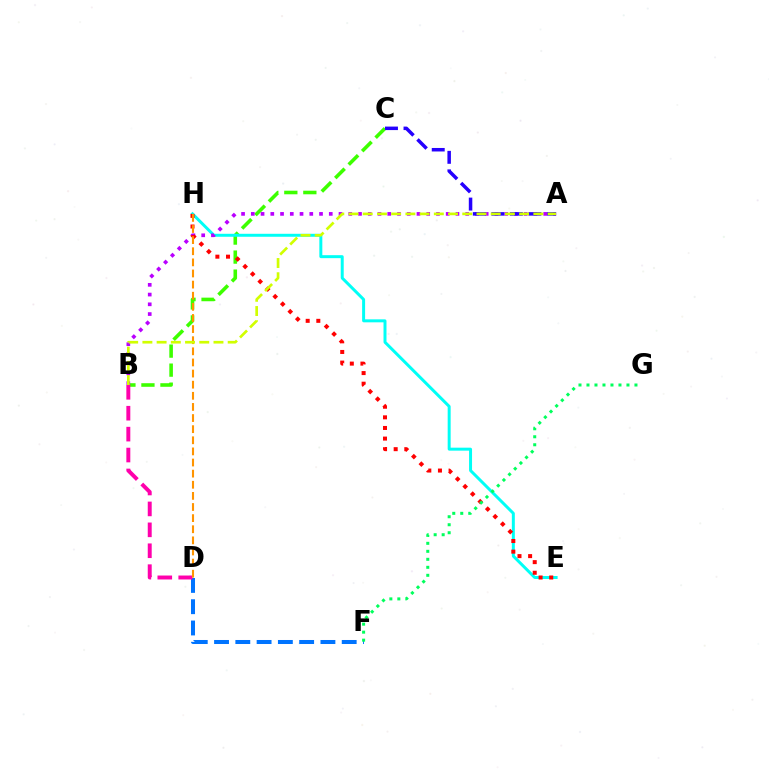{('B', 'C'): [{'color': '#3dff00', 'line_style': 'dashed', 'thickness': 2.58}], ('E', 'H'): [{'color': '#00fff6', 'line_style': 'solid', 'thickness': 2.14}, {'color': '#ff0000', 'line_style': 'dotted', 'thickness': 2.89}], ('D', 'F'): [{'color': '#0074ff', 'line_style': 'dashed', 'thickness': 2.89}], ('A', 'B'): [{'color': '#b900ff', 'line_style': 'dotted', 'thickness': 2.65}, {'color': '#d1ff00', 'line_style': 'dashed', 'thickness': 1.93}], ('F', 'G'): [{'color': '#00ff5c', 'line_style': 'dotted', 'thickness': 2.17}], ('A', 'C'): [{'color': '#2500ff', 'line_style': 'dashed', 'thickness': 2.52}], ('B', 'D'): [{'color': '#ff00ac', 'line_style': 'dashed', 'thickness': 2.84}], ('D', 'H'): [{'color': '#ff9400', 'line_style': 'dashed', 'thickness': 1.51}]}